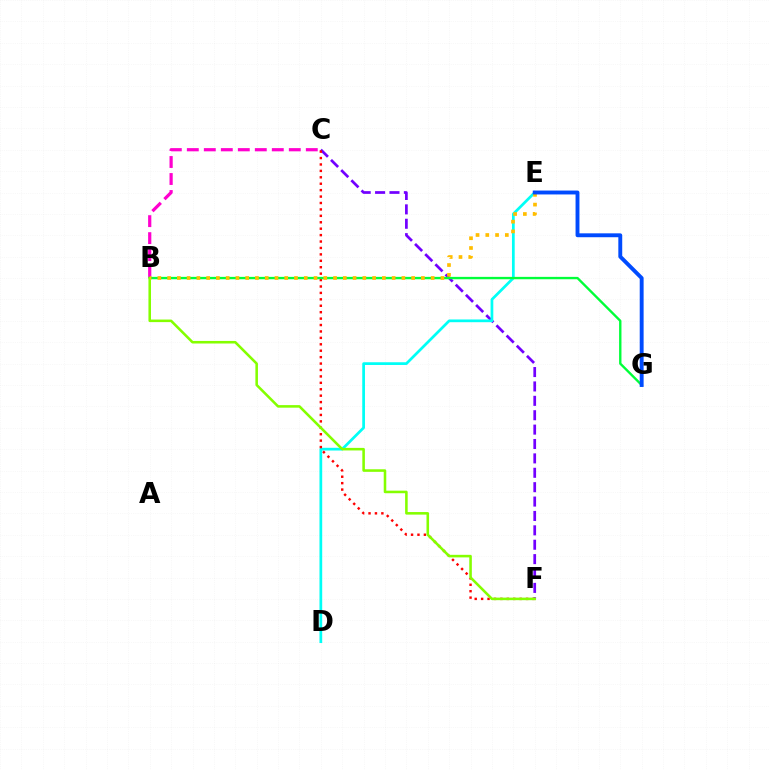{('B', 'C'): [{'color': '#ff00cf', 'line_style': 'dashed', 'thickness': 2.31}], ('C', 'F'): [{'color': '#7200ff', 'line_style': 'dashed', 'thickness': 1.95}, {'color': '#ff0000', 'line_style': 'dotted', 'thickness': 1.75}], ('D', 'E'): [{'color': '#00fff6', 'line_style': 'solid', 'thickness': 1.97}], ('B', 'G'): [{'color': '#00ff39', 'line_style': 'solid', 'thickness': 1.71}], ('B', 'F'): [{'color': '#84ff00', 'line_style': 'solid', 'thickness': 1.84}], ('B', 'E'): [{'color': '#ffbd00', 'line_style': 'dotted', 'thickness': 2.65}], ('E', 'G'): [{'color': '#004bff', 'line_style': 'solid', 'thickness': 2.8}]}